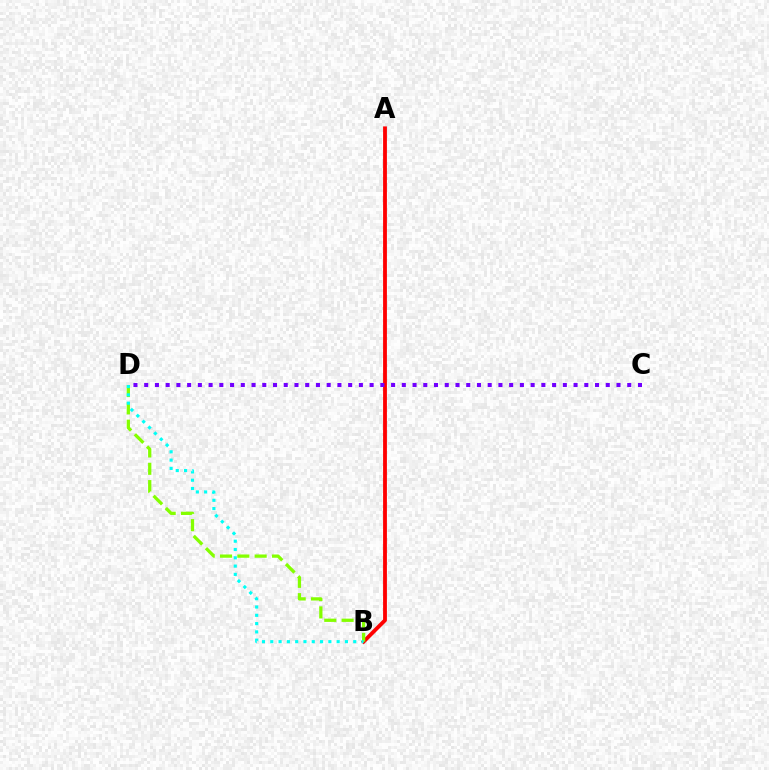{('A', 'B'): [{'color': '#ff0000', 'line_style': 'solid', 'thickness': 2.75}], ('B', 'D'): [{'color': '#84ff00', 'line_style': 'dashed', 'thickness': 2.35}, {'color': '#00fff6', 'line_style': 'dotted', 'thickness': 2.25}], ('C', 'D'): [{'color': '#7200ff', 'line_style': 'dotted', 'thickness': 2.92}]}